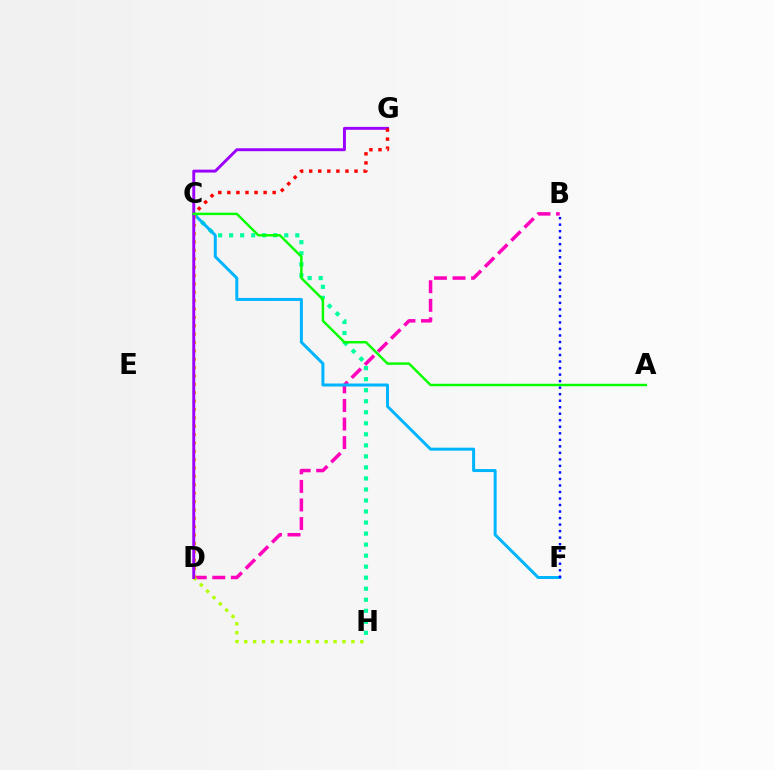{('B', 'D'): [{'color': '#ff00bd', 'line_style': 'dashed', 'thickness': 2.52}], ('C', 'H'): [{'color': '#00ff9d', 'line_style': 'dotted', 'thickness': 3.0}], ('C', 'F'): [{'color': '#00b5ff', 'line_style': 'solid', 'thickness': 2.16}], ('D', 'H'): [{'color': '#b3ff00', 'line_style': 'dotted', 'thickness': 2.43}], ('B', 'F'): [{'color': '#0010ff', 'line_style': 'dotted', 'thickness': 1.77}], ('C', 'D'): [{'color': '#ffa500', 'line_style': 'dotted', 'thickness': 2.27}], ('D', 'G'): [{'color': '#9b00ff', 'line_style': 'solid', 'thickness': 2.1}], ('C', 'G'): [{'color': '#ff0000', 'line_style': 'dotted', 'thickness': 2.46}], ('A', 'C'): [{'color': '#08ff00', 'line_style': 'solid', 'thickness': 1.77}]}